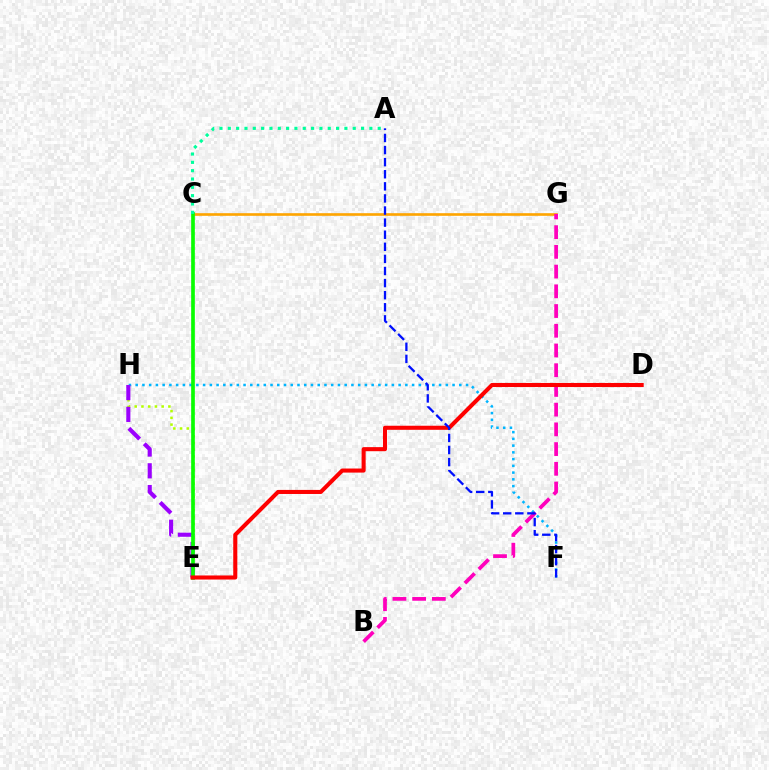{('F', 'H'): [{'color': '#00b5ff', 'line_style': 'dotted', 'thickness': 1.83}], ('C', 'G'): [{'color': '#ffa500', 'line_style': 'solid', 'thickness': 1.91}], ('B', 'G'): [{'color': '#ff00bd', 'line_style': 'dashed', 'thickness': 2.68}], ('E', 'H'): [{'color': '#b3ff00', 'line_style': 'dotted', 'thickness': 1.83}, {'color': '#9b00ff', 'line_style': 'dashed', 'thickness': 2.96}], ('C', 'E'): [{'color': '#08ff00', 'line_style': 'solid', 'thickness': 2.64}], ('D', 'E'): [{'color': '#ff0000', 'line_style': 'solid', 'thickness': 2.93}], ('A', 'F'): [{'color': '#0010ff', 'line_style': 'dashed', 'thickness': 1.64}], ('A', 'C'): [{'color': '#00ff9d', 'line_style': 'dotted', 'thickness': 2.26}]}